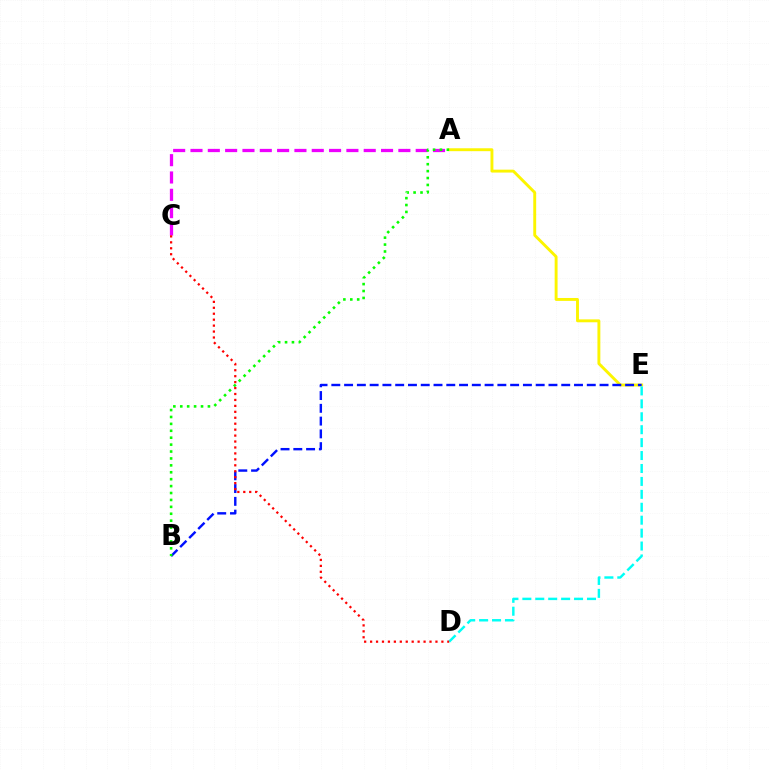{('A', 'E'): [{'color': '#fcf500', 'line_style': 'solid', 'thickness': 2.09}], ('B', 'E'): [{'color': '#0010ff', 'line_style': 'dashed', 'thickness': 1.74}], ('D', 'E'): [{'color': '#00fff6', 'line_style': 'dashed', 'thickness': 1.76}], ('A', 'C'): [{'color': '#ee00ff', 'line_style': 'dashed', 'thickness': 2.35}], ('A', 'B'): [{'color': '#08ff00', 'line_style': 'dotted', 'thickness': 1.88}], ('C', 'D'): [{'color': '#ff0000', 'line_style': 'dotted', 'thickness': 1.61}]}